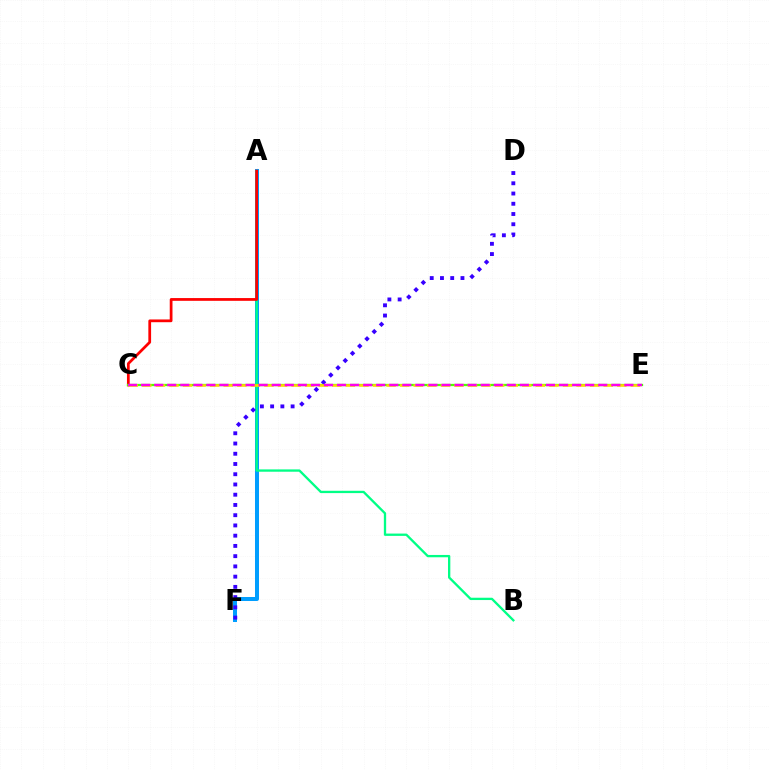{('A', 'F'): [{'color': '#009eff', 'line_style': 'solid', 'thickness': 2.88}], ('A', 'B'): [{'color': '#00ff86', 'line_style': 'solid', 'thickness': 1.67}], ('A', 'C'): [{'color': '#ff0000', 'line_style': 'solid', 'thickness': 1.98}], ('C', 'E'): [{'color': '#4fff00', 'line_style': 'solid', 'thickness': 1.64}, {'color': '#ffd500', 'line_style': 'dashed', 'thickness': 1.84}, {'color': '#ff00ed', 'line_style': 'dashed', 'thickness': 1.77}], ('D', 'F'): [{'color': '#3700ff', 'line_style': 'dotted', 'thickness': 2.78}]}